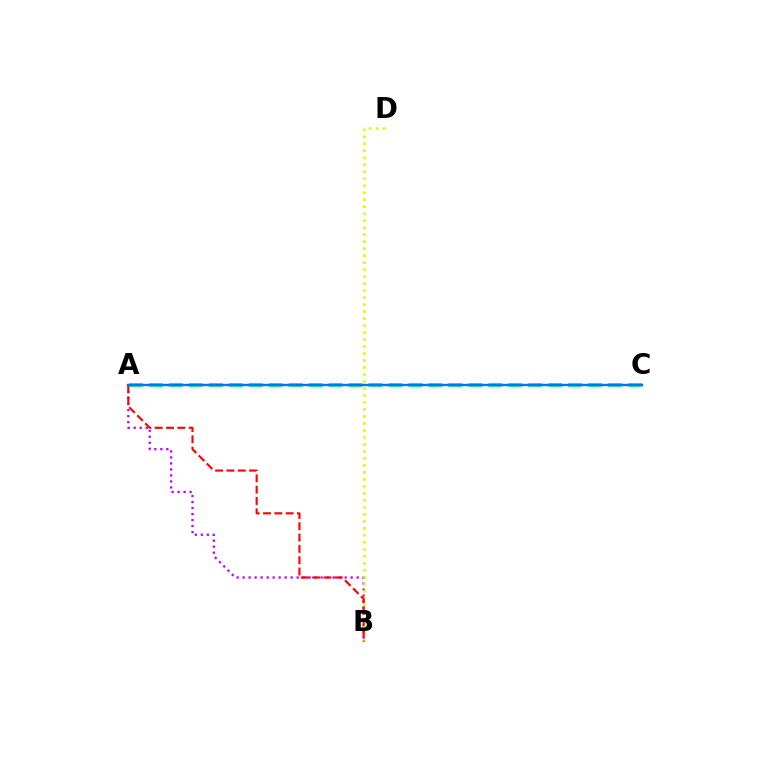{('A', 'B'): [{'color': '#b900ff', 'line_style': 'dotted', 'thickness': 1.63}, {'color': '#ff0000', 'line_style': 'dashed', 'thickness': 1.54}], ('B', 'D'): [{'color': '#d1ff00', 'line_style': 'dotted', 'thickness': 1.9}], ('A', 'C'): [{'color': '#00ff5c', 'line_style': 'dashed', 'thickness': 2.71}, {'color': '#0074ff', 'line_style': 'solid', 'thickness': 1.72}]}